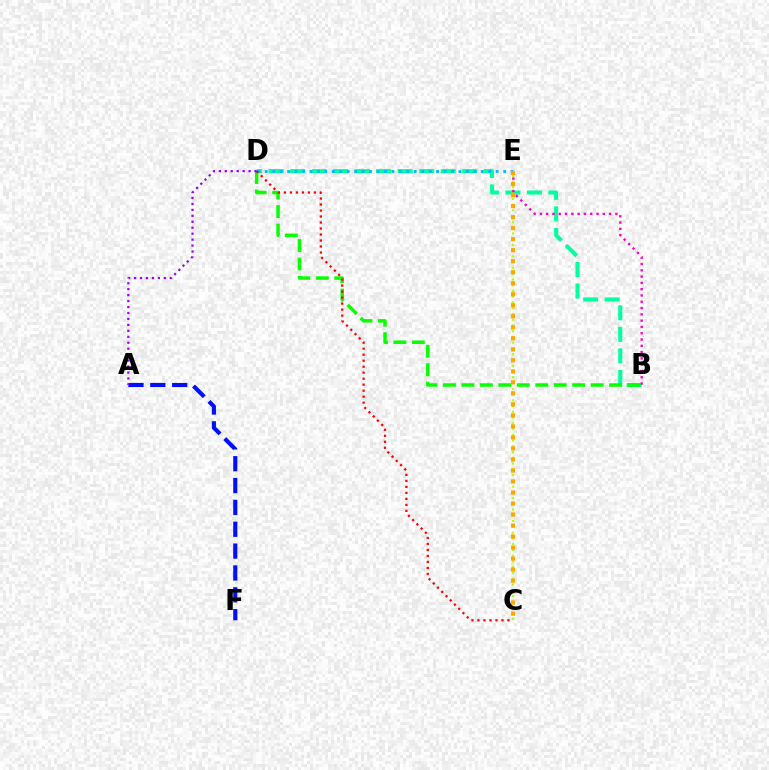{('A', 'F'): [{'color': '#0010ff', 'line_style': 'dashed', 'thickness': 2.97}], ('B', 'D'): [{'color': '#00ff9d', 'line_style': 'dashed', 'thickness': 2.92}, {'color': '#08ff00', 'line_style': 'dashed', 'thickness': 2.51}], ('C', 'E'): [{'color': '#b3ff00', 'line_style': 'dotted', 'thickness': 1.56}, {'color': '#ffa500', 'line_style': 'dotted', 'thickness': 2.99}], ('B', 'E'): [{'color': '#ff00bd', 'line_style': 'dotted', 'thickness': 1.71}], ('D', 'E'): [{'color': '#00b5ff', 'line_style': 'dotted', 'thickness': 2.02}], ('C', 'D'): [{'color': '#ff0000', 'line_style': 'dotted', 'thickness': 1.63}], ('A', 'D'): [{'color': '#9b00ff', 'line_style': 'dotted', 'thickness': 1.62}]}